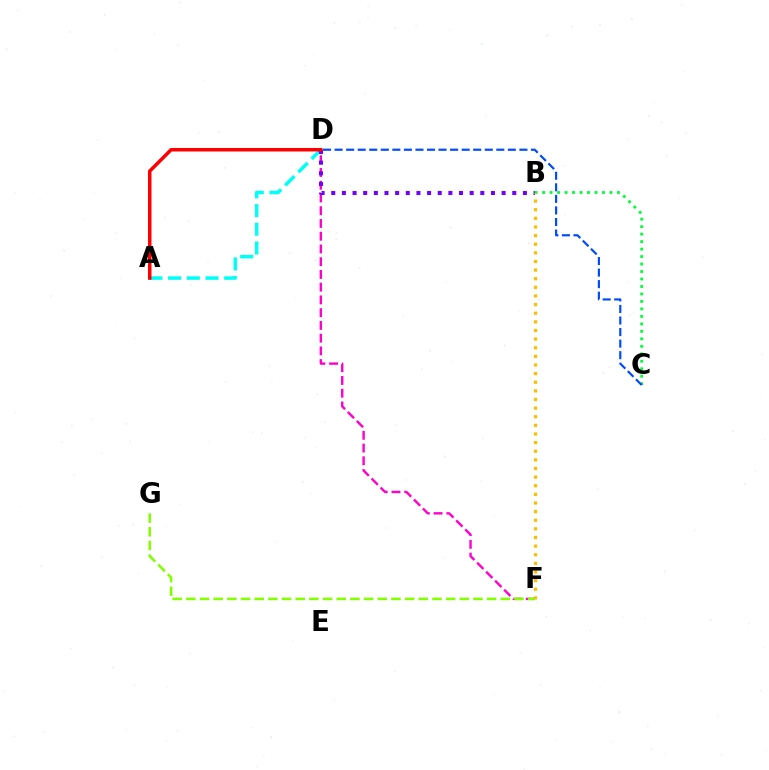{('D', 'F'): [{'color': '#ff00cf', 'line_style': 'dashed', 'thickness': 1.73}], ('A', 'D'): [{'color': '#00fff6', 'line_style': 'dashed', 'thickness': 2.54}, {'color': '#ff0000', 'line_style': 'solid', 'thickness': 2.52}], ('B', 'D'): [{'color': '#7200ff', 'line_style': 'dotted', 'thickness': 2.89}], ('B', 'C'): [{'color': '#00ff39', 'line_style': 'dotted', 'thickness': 2.03}], ('B', 'F'): [{'color': '#ffbd00', 'line_style': 'dotted', 'thickness': 2.34}], ('C', 'D'): [{'color': '#004bff', 'line_style': 'dashed', 'thickness': 1.57}], ('F', 'G'): [{'color': '#84ff00', 'line_style': 'dashed', 'thickness': 1.86}]}